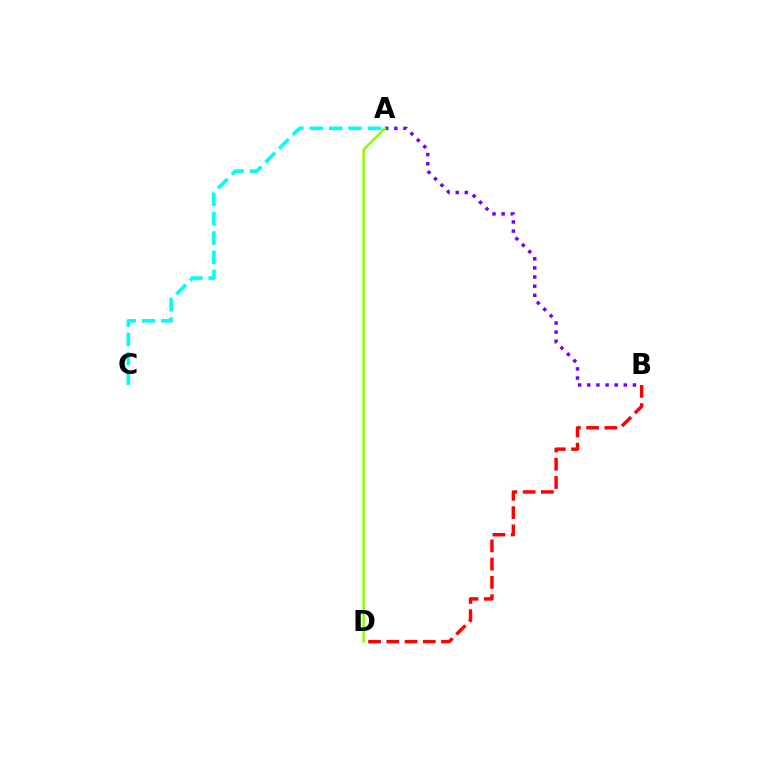{('A', 'C'): [{'color': '#00fff6', 'line_style': 'dashed', 'thickness': 2.63}], ('A', 'B'): [{'color': '#7200ff', 'line_style': 'dotted', 'thickness': 2.48}], ('A', 'D'): [{'color': '#84ff00', 'line_style': 'solid', 'thickness': 1.78}], ('B', 'D'): [{'color': '#ff0000', 'line_style': 'dashed', 'thickness': 2.48}]}